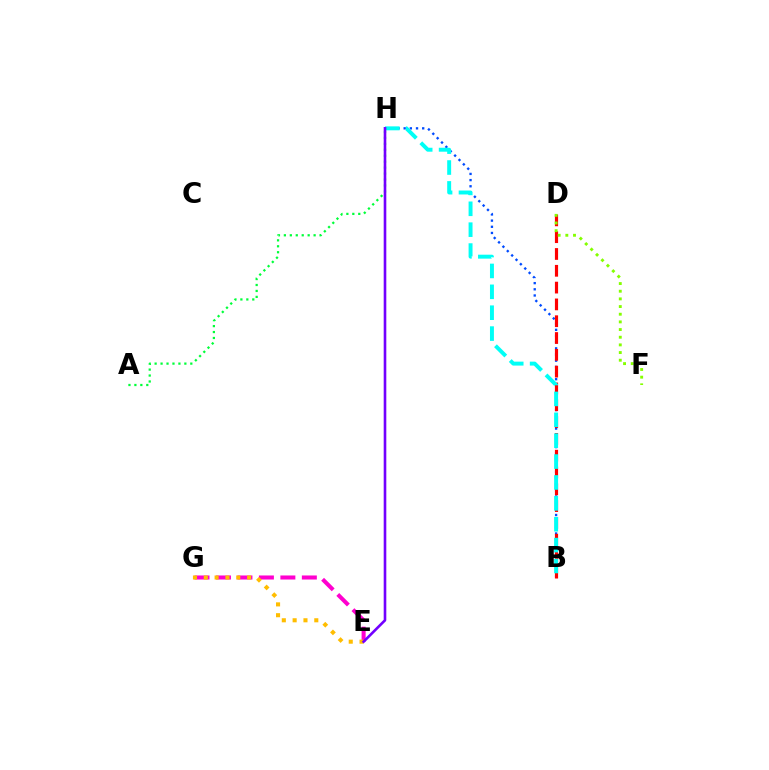{('A', 'H'): [{'color': '#00ff39', 'line_style': 'dotted', 'thickness': 1.62}], ('E', 'G'): [{'color': '#ff00cf', 'line_style': 'dashed', 'thickness': 2.92}, {'color': '#ffbd00', 'line_style': 'dotted', 'thickness': 2.94}], ('B', 'H'): [{'color': '#004bff', 'line_style': 'dotted', 'thickness': 1.68}, {'color': '#00fff6', 'line_style': 'dashed', 'thickness': 2.84}], ('B', 'D'): [{'color': '#ff0000', 'line_style': 'dashed', 'thickness': 2.28}], ('E', 'H'): [{'color': '#7200ff', 'line_style': 'solid', 'thickness': 1.88}], ('D', 'F'): [{'color': '#84ff00', 'line_style': 'dotted', 'thickness': 2.08}]}